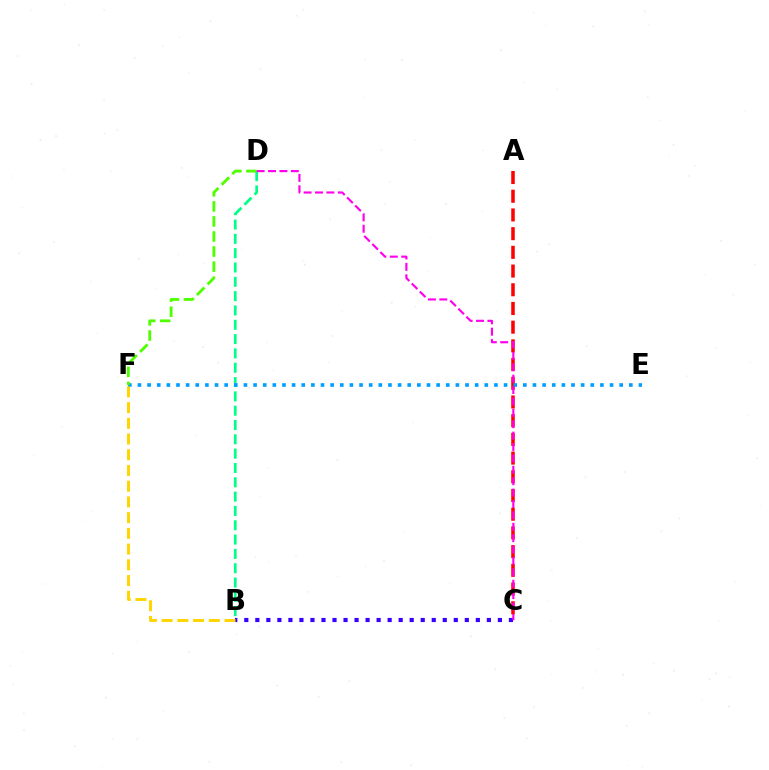{('B', 'D'): [{'color': '#00ff86', 'line_style': 'dashed', 'thickness': 1.95}], ('B', 'C'): [{'color': '#3700ff', 'line_style': 'dotted', 'thickness': 3.0}], ('A', 'C'): [{'color': '#ff0000', 'line_style': 'dashed', 'thickness': 2.54}], ('E', 'F'): [{'color': '#009eff', 'line_style': 'dotted', 'thickness': 2.62}], ('B', 'F'): [{'color': '#ffd500', 'line_style': 'dashed', 'thickness': 2.14}], ('D', 'F'): [{'color': '#4fff00', 'line_style': 'dashed', 'thickness': 2.05}], ('C', 'D'): [{'color': '#ff00ed', 'line_style': 'dashed', 'thickness': 1.55}]}